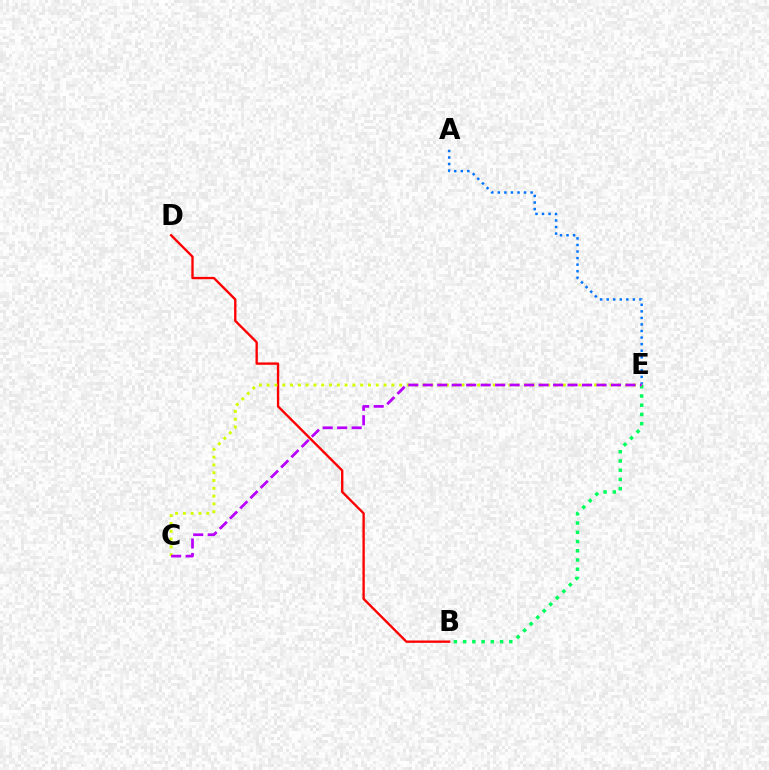{('B', 'D'): [{'color': '#ff0000', 'line_style': 'solid', 'thickness': 1.69}], ('B', 'E'): [{'color': '#00ff5c', 'line_style': 'dotted', 'thickness': 2.51}], ('A', 'E'): [{'color': '#0074ff', 'line_style': 'dotted', 'thickness': 1.78}], ('C', 'E'): [{'color': '#d1ff00', 'line_style': 'dotted', 'thickness': 2.12}, {'color': '#b900ff', 'line_style': 'dashed', 'thickness': 1.97}]}